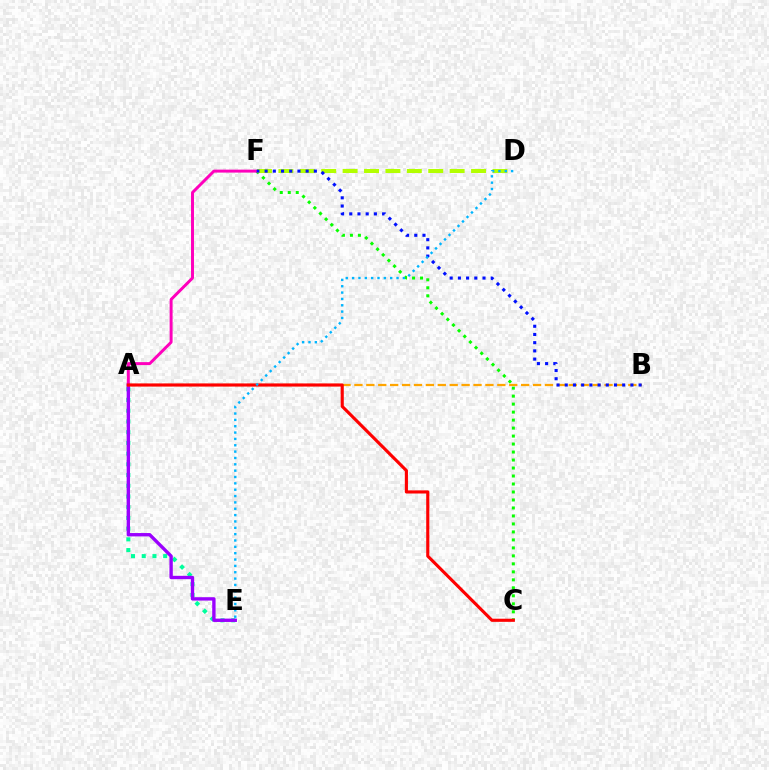{('C', 'F'): [{'color': '#08ff00', 'line_style': 'dotted', 'thickness': 2.17}], ('A', 'E'): [{'color': '#00ff9d', 'line_style': 'dotted', 'thickness': 2.91}, {'color': '#9b00ff', 'line_style': 'solid', 'thickness': 2.42}], ('A', 'B'): [{'color': '#ffa500', 'line_style': 'dashed', 'thickness': 1.62}], ('A', 'F'): [{'color': '#ff00bd', 'line_style': 'solid', 'thickness': 2.13}], ('A', 'C'): [{'color': '#ff0000', 'line_style': 'solid', 'thickness': 2.25}], ('D', 'F'): [{'color': '#b3ff00', 'line_style': 'dashed', 'thickness': 2.91}], ('B', 'F'): [{'color': '#0010ff', 'line_style': 'dotted', 'thickness': 2.23}], ('D', 'E'): [{'color': '#00b5ff', 'line_style': 'dotted', 'thickness': 1.73}]}